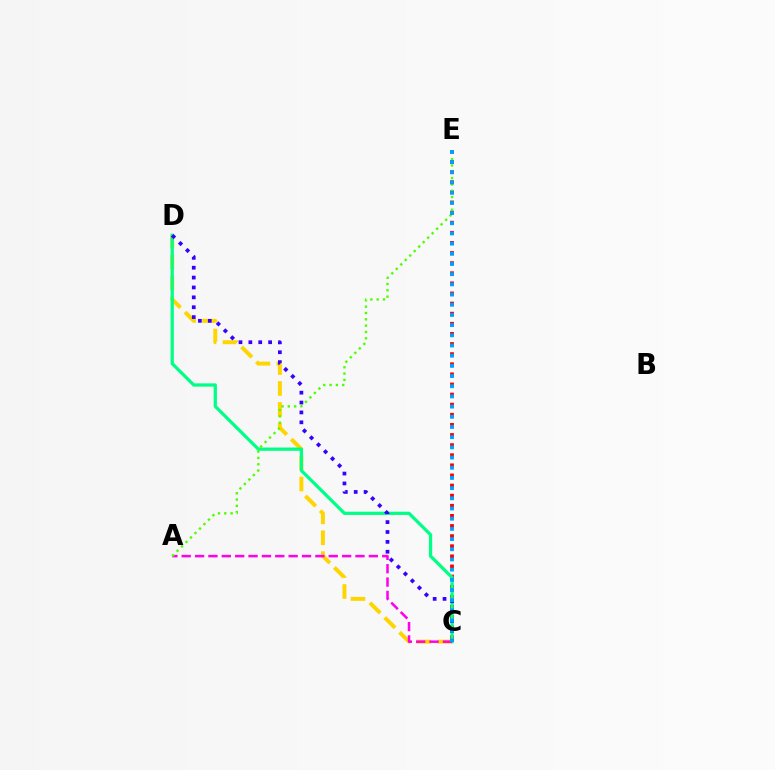{('C', 'D'): [{'color': '#ffd500', 'line_style': 'dashed', 'thickness': 2.84}, {'color': '#00ff86', 'line_style': 'solid', 'thickness': 2.34}, {'color': '#3700ff', 'line_style': 'dotted', 'thickness': 2.68}], ('C', 'E'): [{'color': '#ff0000', 'line_style': 'dotted', 'thickness': 2.75}, {'color': '#009eff', 'line_style': 'dotted', 'thickness': 2.77}], ('A', 'C'): [{'color': '#ff00ed', 'line_style': 'dashed', 'thickness': 1.82}], ('A', 'E'): [{'color': '#4fff00', 'line_style': 'dotted', 'thickness': 1.72}]}